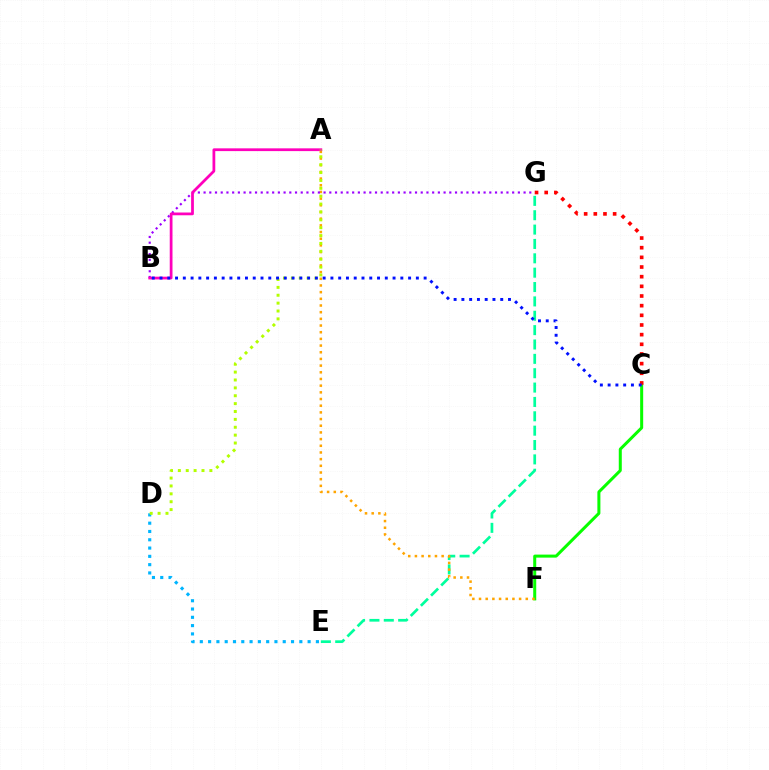{('C', 'F'): [{'color': '#08ff00', 'line_style': 'solid', 'thickness': 2.17}], ('E', 'G'): [{'color': '#00ff9d', 'line_style': 'dashed', 'thickness': 1.95}], ('A', 'F'): [{'color': '#ffa500', 'line_style': 'dotted', 'thickness': 1.81}], ('B', 'G'): [{'color': '#9b00ff', 'line_style': 'dotted', 'thickness': 1.55}], ('A', 'B'): [{'color': '#ff00bd', 'line_style': 'solid', 'thickness': 1.99}], ('D', 'E'): [{'color': '#00b5ff', 'line_style': 'dotted', 'thickness': 2.25}], ('A', 'D'): [{'color': '#b3ff00', 'line_style': 'dotted', 'thickness': 2.14}], ('C', 'G'): [{'color': '#ff0000', 'line_style': 'dotted', 'thickness': 2.62}], ('B', 'C'): [{'color': '#0010ff', 'line_style': 'dotted', 'thickness': 2.11}]}